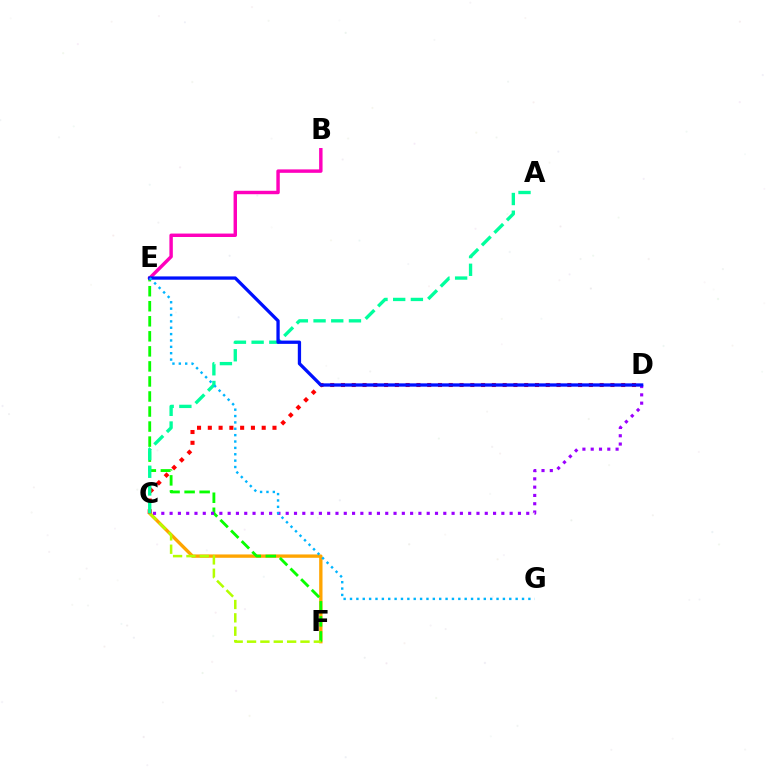{('C', 'F'): [{'color': '#ffa500', 'line_style': 'solid', 'thickness': 2.41}, {'color': '#b3ff00', 'line_style': 'dashed', 'thickness': 1.82}], ('E', 'F'): [{'color': '#08ff00', 'line_style': 'dashed', 'thickness': 2.04}], ('C', 'D'): [{'color': '#ff0000', 'line_style': 'dotted', 'thickness': 2.93}, {'color': '#9b00ff', 'line_style': 'dotted', 'thickness': 2.25}], ('B', 'E'): [{'color': '#ff00bd', 'line_style': 'solid', 'thickness': 2.47}], ('A', 'C'): [{'color': '#00ff9d', 'line_style': 'dashed', 'thickness': 2.4}], ('D', 'E'): [{'color': '#0010ff', 'line_style': 'solid', 'thickness': 2.37}], ('E', 'G'): [{'color': '#00b5ff', 'line_style': 'dotted', 'thickness': 1.73}]}